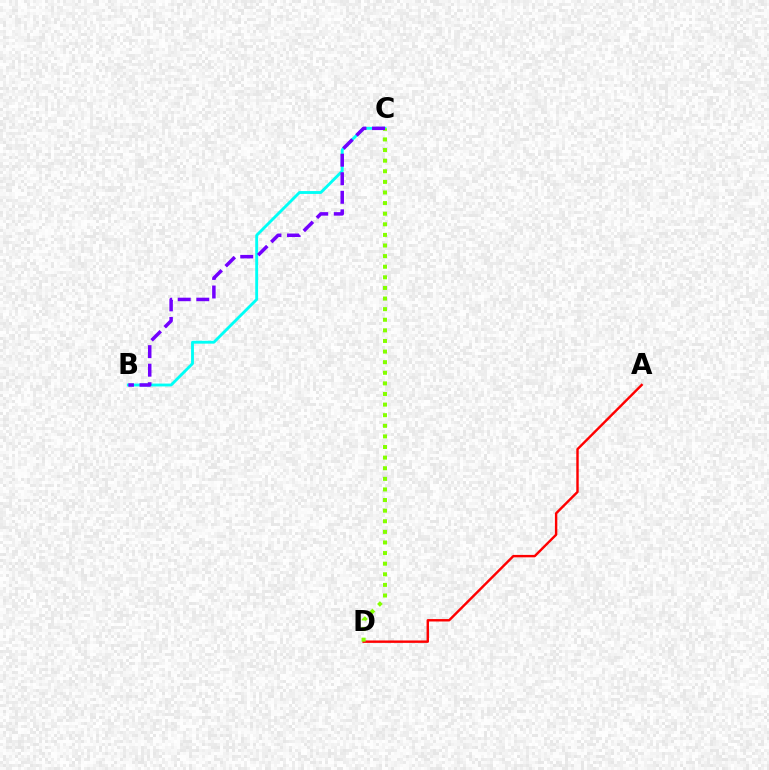{('A', 'D'): [{'color': '#ff0000', 'line_style': 'solid', 'thickness': 1.74}], ('B', 'C'): [{'color': '#00fff6', 'line_style': 'solid', 'thickness': 2.06}, {'color': '#7200ff', 'line_style': 'dashed', 'thickness': 2.52}], ('C', 'D'): [{'color': '#84ff00', 'line_style': 'dotted', 'thickness': 2.88}]}